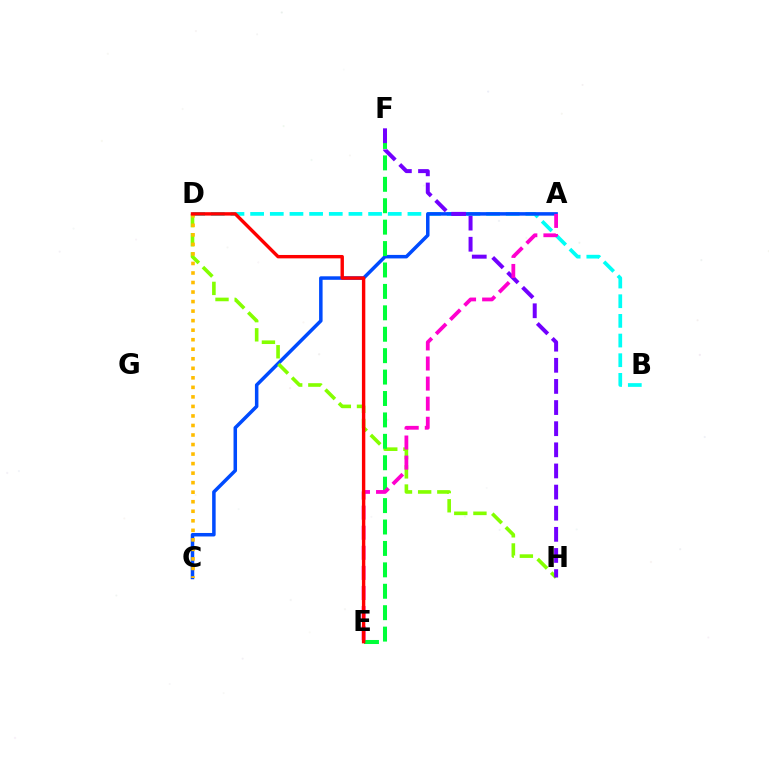{('B', 'D'): [{'color': '#00fff6', 'line_style': 'dashed', 'thickness': 2.67}], ('A', 'C'): [{'color': '#004bff', 'line_style': 'solid', 'thickness': 2.53}], ('D', 'H'): [{'color': '#84ff00', 'line_style': 'dashed', 'thickness': 2.6}], ('C', 'D'): [{'color': '#ffbd00', 'line_style': 'dotted', 'thickness': 2.59}], ('E', 'F'): [{'color': '#00ff39', 'line_style': 'dashed', 'thickness': 2.91}], ('F', 'H'): [{'color': '#7200ff', 'line_style': 'dashed', 'thickness': 2.87}], ('A', 'E'): [{'color': '#ff00cf', 'line_style': 'dashed', 'thickness': 2.73}], ('D', 'E'): [{'color': '#ff0000', 'line_style': 'solid', 'thickness': 2.45}]}